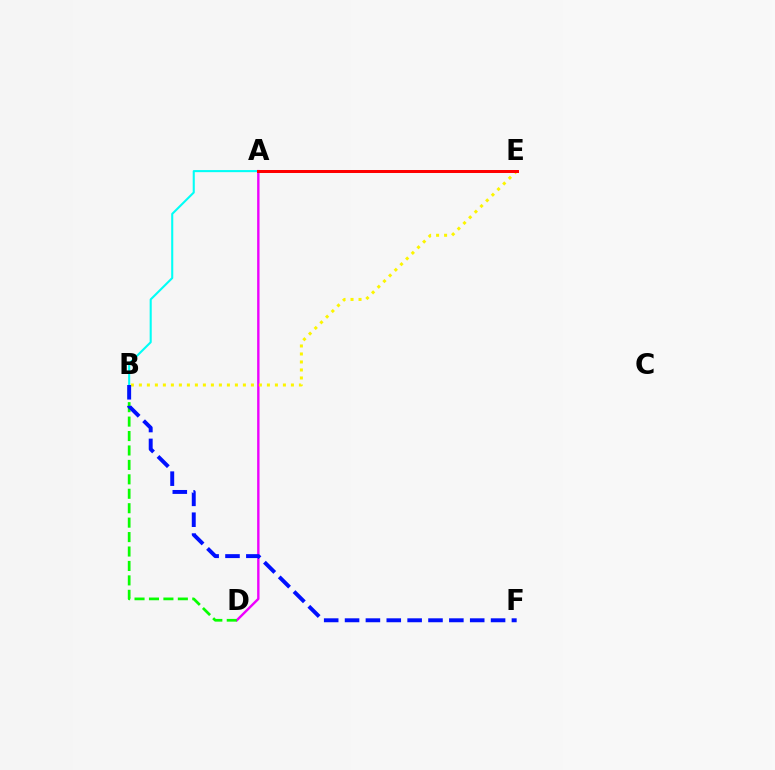{('A', 'B'): [{'color': '#00fff6', 'line_style': 'solid', 'thickness': 1.5}], ('A', 'D'): [{'color': '#ee00ff', 'line_style': 'solid', 'thickness': 1.72}], ('B', 'D'): [{'color': '#08ff00', 'line_style': 'dashed', 'thickness': 1.96}], ('B', 'E'): [{'color': '#fcf500', 'line_style': 'dotted', 'thickness': 2.17}], ('A', 'E'): [{'color': '#ff0000', 'line_style': 'solid', 'thickness': 2.16}], ('B', 'F'): [{'color': '#0010ff', 'line_style': 'dashed', 'thickness': 2.83}]}